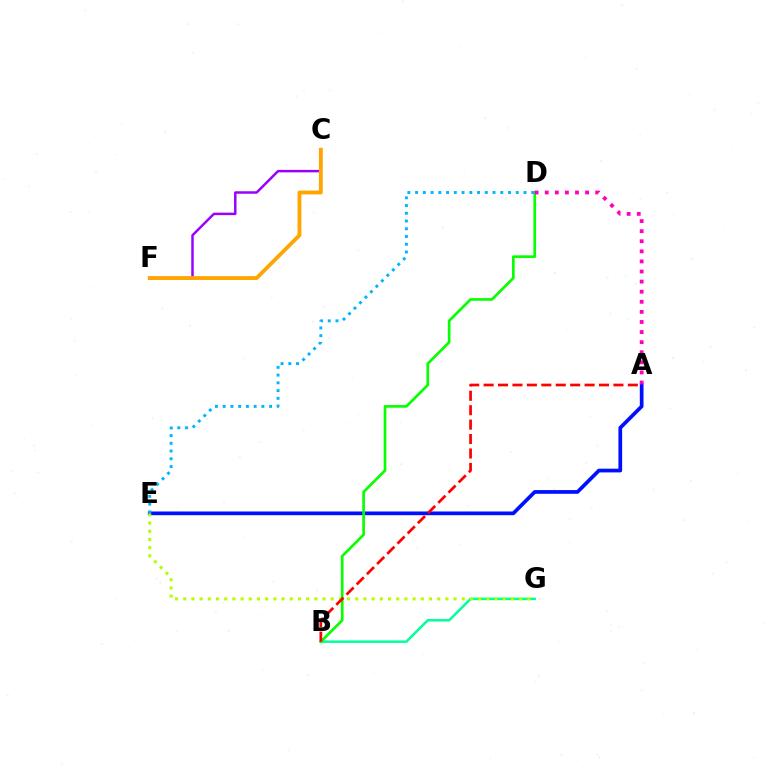{('B', 'G'): [{'color': '#00ff9d', 'line_style': 'solid', 'thickness': 1.79}], ('A', 'E'): [{'color': '#0010ff', 'line_style': 'solid', 'thickness': 2.67}], ('E', 'G'): [{'color': '#b3ff00', 'line_style': 'dotted', 'thickness': 2.23}], ('C', 'F'): [{'color': '#9b00ff', 'line_style': 'solid', 'thickness': 1.78}, {'color': '#ffa500', 'line_style': 'solid', 'thickness': 2.77}], ('B', 'D'): [{'color': '#08ff00', 'line_style': 'solid', 'thickness': 1.93}], ('A', 'B'): [{'color': '#ff0000', 'line_style': 'dashed', 'thickness': 1.96}], ('D', 'E'): [{'color': '#00b5ff', 'line_style': 'dotted', 'thickness': 2.1}], ('A', 'D'): [{'color': '#ff00bd', 'line_style': 'dotted', 'thickness': 2.74}]}